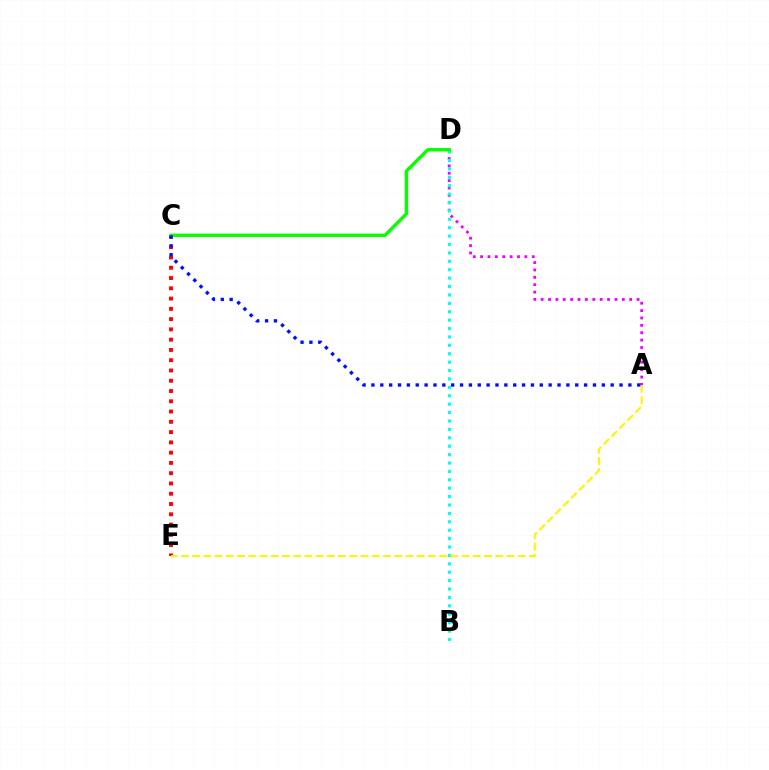{('C', 'E'): [{'color': '#ff0000', 'line_style': 'dotted', 'thickness': 2.79}], ('A', 'D'): [{'color': '#ee00ff', 'line_style': 'dotted', 'thickness': 2.0}], ('B', 'D'): [{'color': '#00fff6', 'line_style': 'dotted', 'thickness': 2.28}], ('A', 'E'): [{'color': '#fcf500', 'line_style': 'dashed', 'thickness': 1.53}], ('C', 'D'): [{'color': '#08ff00', 'line_style': 'solid', 'thickness': 2.43}], ('A', 'C'): [{'color': '#0010ff', 'line_style': 'dotted', 'thickness': 2.41}]}